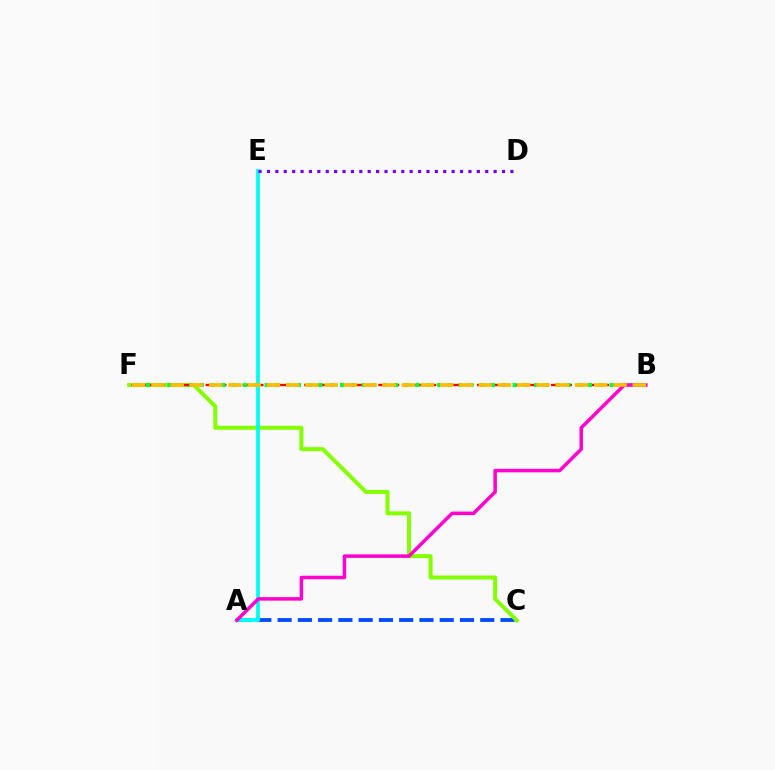{('A', 'C'): [{'color': '#004bff', 'line_style': 'dashed', 'thickness': 2.75}], ('C', 'F'): [{'color': '#84ff00', 'line_style': 'solid', 'thickness': 2.88}], ('B', 'F'): [{'color': '#ff0000', 'line_style': 'dashed', 'thickness': 1.68}, {'color': '#00ff39', 'line_style': 'dotted', 'thickness': 2.93}, {'color': '#ffbd00', 'line_style': 'dashed', 'thickness': 2.62}], ('A', 'E'): [{'color': '#00fff6', 'line_style': 'solid', 'thickness': 2.73}], ('D', 'E'): [{'color': '#7200ff', 'line_style': 'dotted', 'thickness': 2.28}], ('A', 'B'): [{'color': '#ff00cf', 'line_style': 'solid', 'thickness': 2.52}]}